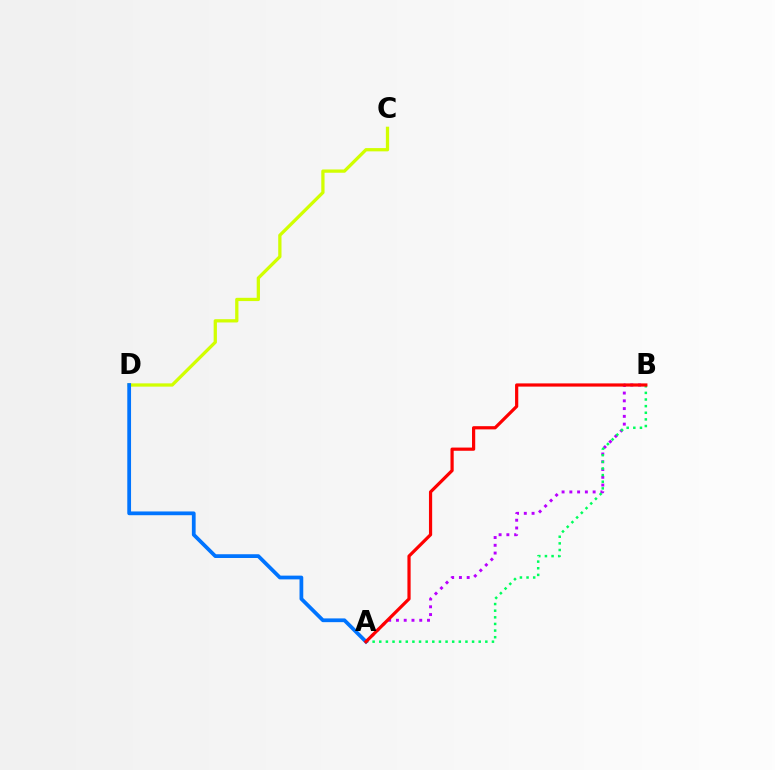{('A', 'B'): [{'color': '#b900ff', 'line_style': 'dotted', 'thickness': 2.11}, {'color': '#00ff5c', 'line_style': 'dotted', 'thickness': 1.8}, {'color': '#ff0000', 'line_style': 'solid', 'thickness': 2.3}], ('C', 'D'): [{'color': '#d1ff00', 'line_style': 'solid', 'thickness': 2.35}], ('A', 'D'): [{'color': '#0074ff', 'line_style': 'solid', 'thickness': 2.7}]}